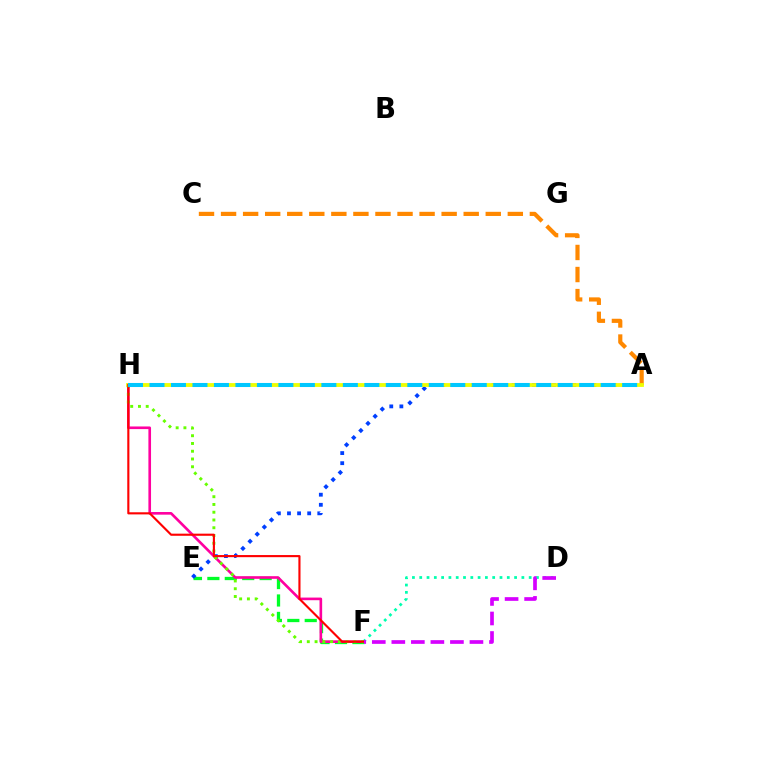{('E', 'F'): [{'color': '#00ff27', 'line_style': 'dashed', 'thickness': 2.37}], ('D', 'F'): [{'color': '#00ffaf', 'line_style': 'dotted', 'thickness': 1.98}, {'color': '#d600ff', 'line_style': 'dashed', 'thickness': 2.65}], ('A', 'E'): [{'color': '#003fff', 'line_style': 'dotted', 'thickness': 2.74}], ('F', 'H'): [{'color': '#ff00a0', 'line_style': 'solid', 'thickness': 1.9}, {'color': '#66ff00', 'line_style': 'dotted', 'thickness': 2.11}, {'color': '#ff0000', 'line_style': 'solid', 'thickness': 1.53}], ('A', 'H'): [{'color': '#4f00ff', 'line_style': 'dashed', 'thickness': 1.62}, {'color': '#eeff00', 'line_style': 'solid', 'thickness': 2.73}, {'color': '#00c7ff', 'line_style': 'dashed', 'thickness': 2.92}], ('A', 'C'): [{'color': '#ff8800', 'line_style': 'dashed', 'thickness': 3.0}]}